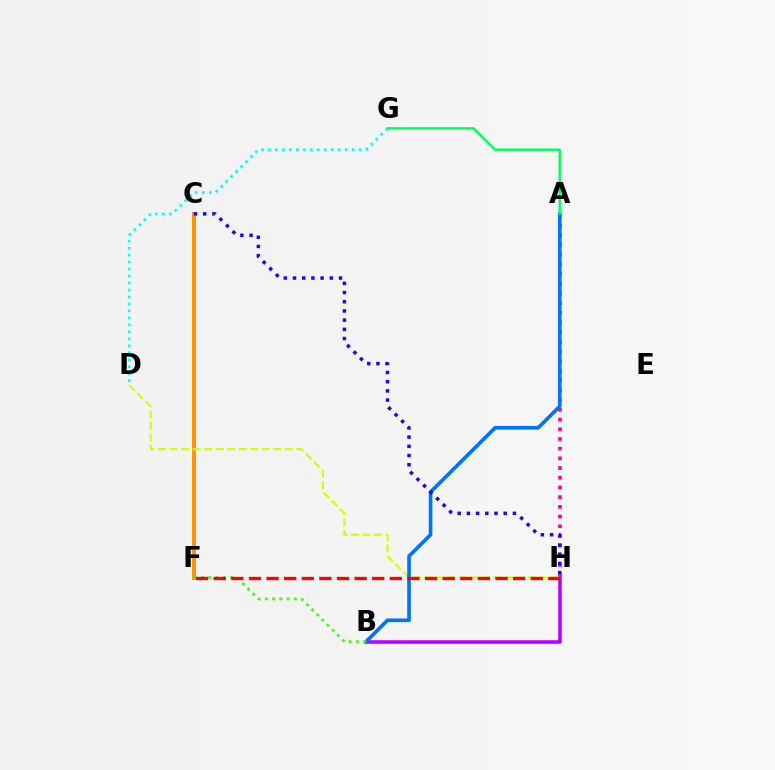{('B', 'H'): [{'color': '#b900ff', 'line_style': 'solid', 'thickness': 2.55}], ('C', 'F'): [{'color': '#ff9400', 'line_style': 'solid', 'thickness': 2.85}], ('D', 'H'): [{'color': '#d1ff00', 'line_style': 'dashed', 'thickness': 1.56}], ('D', 'G'): [{'color': '#00fff6', 'line_style': 'dotted', 'thickness': 1.9}], ('A', 'H'): [{'color': '#ff00ac', 'line_style': 'dotted', 'thickness': 2.64}], ('A', 'B'): [{'color': '#0074ff', 'line_style': 'solid', 'thickness': 2.63}], ('A', 'G'): [{'color': '#00ff5c', 'line_style': 'solid', 'thickness': 1.73}], ('C', 'H'): [{'color': '#2500ff', 'line_style': 'dotted', 'thickness': 2.5}], ('B', 'F'): [{'color': '#3dff00', 'line_style': 'dotted', 'thickness': 1.97}], ('F', 'H'): [{'color': '#ff0000', 'line_style': 'dashed', 'thickness': 2.39}]}